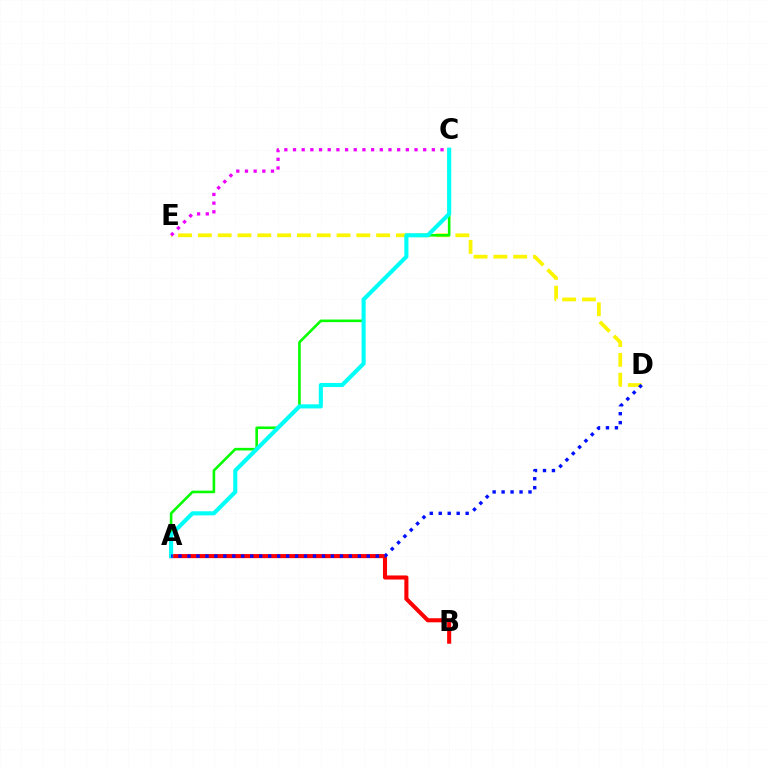{('D', 'E'): [{'color': '#fcf500', 'line_style': 'dashed', 'thickness': 2.69}], ('A', 'C'): [{'color': '#08ff00', 'line_style': 'solid', 'thickness': 1.89}, {'color': '#00fff6', 'line_style': 'solid', 'thickness': 2.96}], ('C', 'E'): [{'color': '#ee00ff', 'line_style': 'dotted', 'thickness': 2.36}], ('A', 'B'): [{'color': '#ff0000', 'line_style': 'solid', 'thickness': 2.94}], ('A', 'D'): [{'color': '#0010ff', 'line_style': 'dotted', 'thickness': 2.44}]}